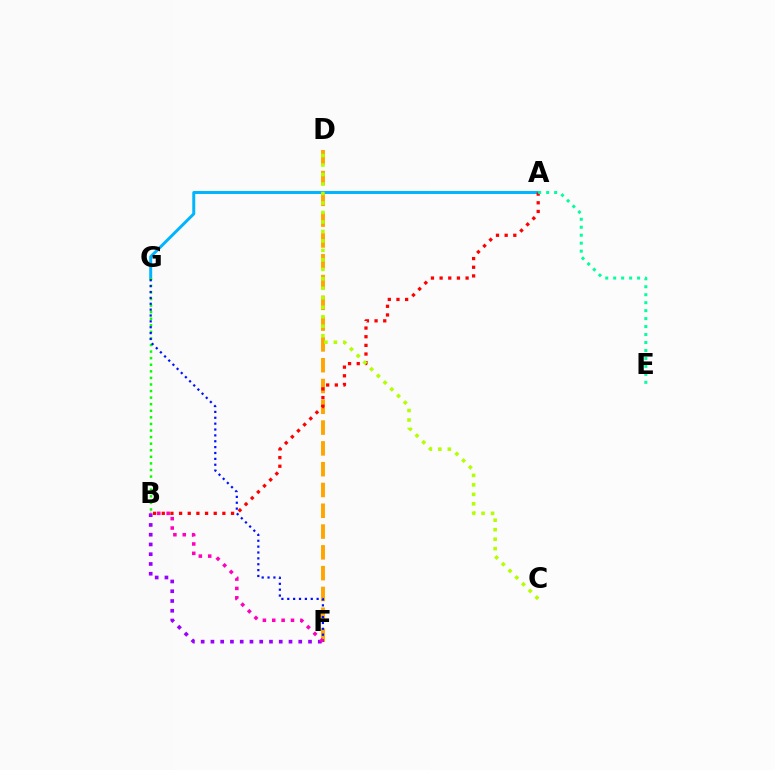{('D', 'F'): [{'color': '#ffa500', 'line_style': 'dashed', 'thickness': 2.82}], ('A', 'G'): [{'color': '#00b5ff', 'line_style': 'solid', 'thickness': 2.13}], ('B', 'F'): [{'color': '#9b00ff', 'line_style': 'dotted', 'thickness': 2.65}, {'color': '#ff00bd', 'line_style': 'dotted', 'thickness': 2.55}], ('A', 'B'): [{'color': '#ff0000', 'line_style': 'dotted', 'thickness': 2.35}], ('A', 'E'): [{'color': '#00ff9d', 'line_style': 'dotted', 'thickness': 2.16}], ('B', 'G'): [{'color': '#08ff00', 'line_style': 'dotted', 'thickness': 1.79}], ('F', 'G'): [{'color': '#0010ff', 'line_style': 'dotted', 'thickness': 1.6}], ('C', 'D'): [{'color': '#b3ff00', 'line_style': 'dotted', 'thickness': 2.58}]}